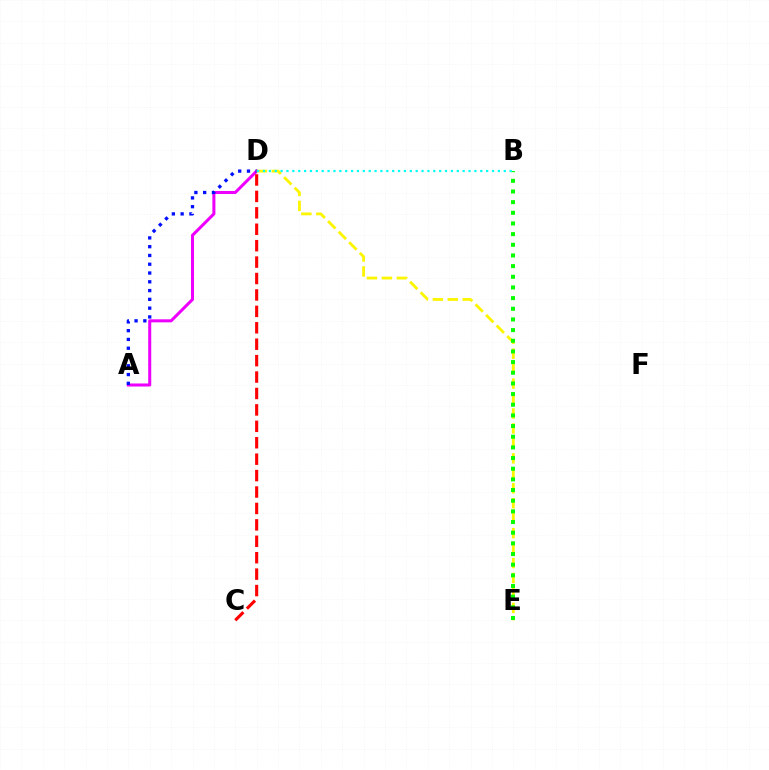{('A', 'D'): [{'color': '#ee00ff', 'line_style': 'solid', 'thickness': 2.19}, {'color': '#0010ff', 'line_style': 'dotted', 'thickness': 2.39}], ('D', 'E'): [{'color': '#fcf500', 'line_style': 'dashed', 'thickness': 2.03}], ('C', 'D'): [{'color': '#ff0000', 'line_style': 'dashed', 'thickness': 2.23}], ('B', 'E'): [{'color': '#08ff00', 'line_style': 'dotted', 'thickness': 2.9}], ('B', 'D'): [{'color': '#00fff6', 'line_style': 'dotted', 'thickness': 1.6}]}